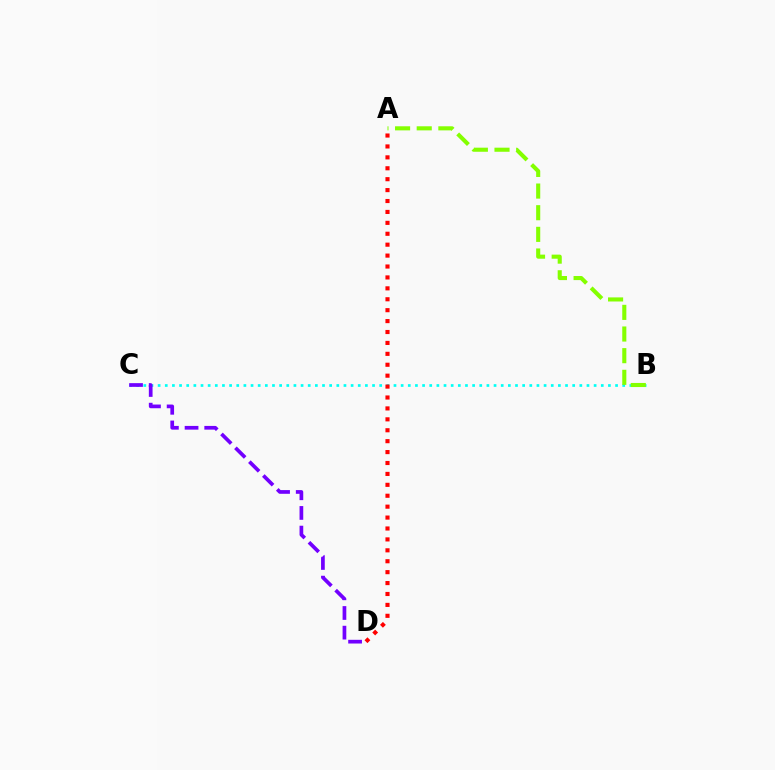{('B', 'C'): [{'color': '#00fff6', 'line_style': 'dotted', 'thickness': 1.94}], ('C', 'D'): [{'color': '#7200ff', 'line_style': 'dashed', 'thickness': 2.67}], ('A', 'D'): [{'color': '#ff0000', 'line_style': 'dotted', 'thickness': 2.97}], ('A', 'B'): [{'color': '#84ff00', 'line_style': 'dashed', 'thickness': 2.94}]}